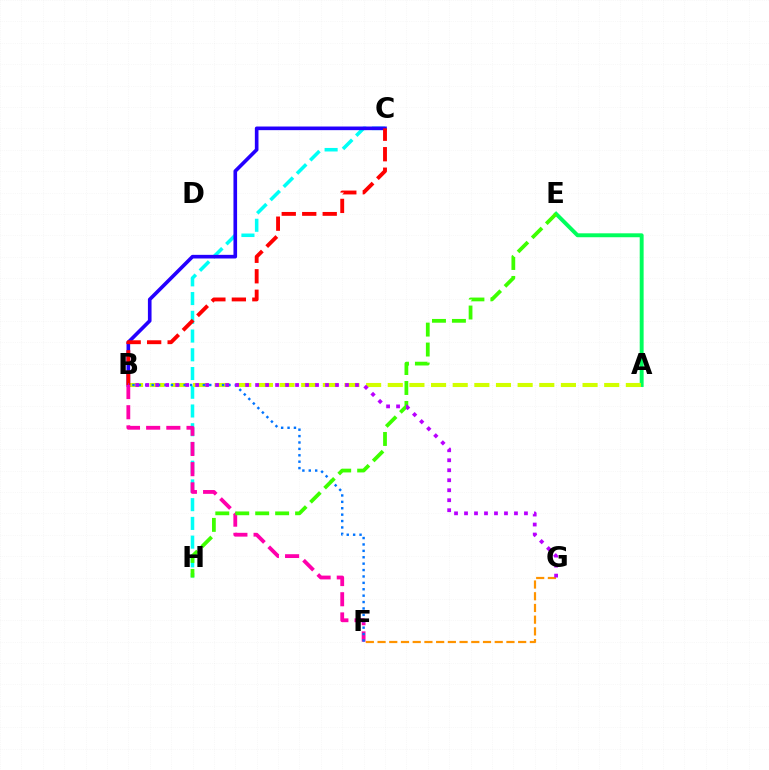{('C', 'H'): [{'color': '#00fff6', 'line_style': 'dashed', 'thickness': 2.55}], ('A', 'E'): [{'color': '#00ff5c', 'line_style': 'solid', 'thickness': 2.82}], ('A', 'B'): [{'color': '#d1ff00', 'line_style': 'dashed', 'thickness': 2.94}], ('F', 'G'): [{'color': '#ff9400', 'line_style': 'dashed', 'thickness': 1.59}], ('B', 'C'): [{'color': '#2500ff', 'line_style': 'solid', 'thickness': 2.62}, {'color': '#ff0000', 'line_style': 'dashed', 'thickness': 2.78}], ('B', 'F'): [{'color': '#ff00ac', 'line_style': 'dashed', 'thickness': 2.74}, {'color': '#0074ff', 'line_style': 'dotted', 'thickness': 1.74}], ('E', 'H'): [{'color': '#3dff00', 'line_style': 'dashed', 'thickness': 2.71}], ('B', 'G'): [{'color': '#b900ff', 'line_style': 'dotted', 'thickness': 2.71}]}